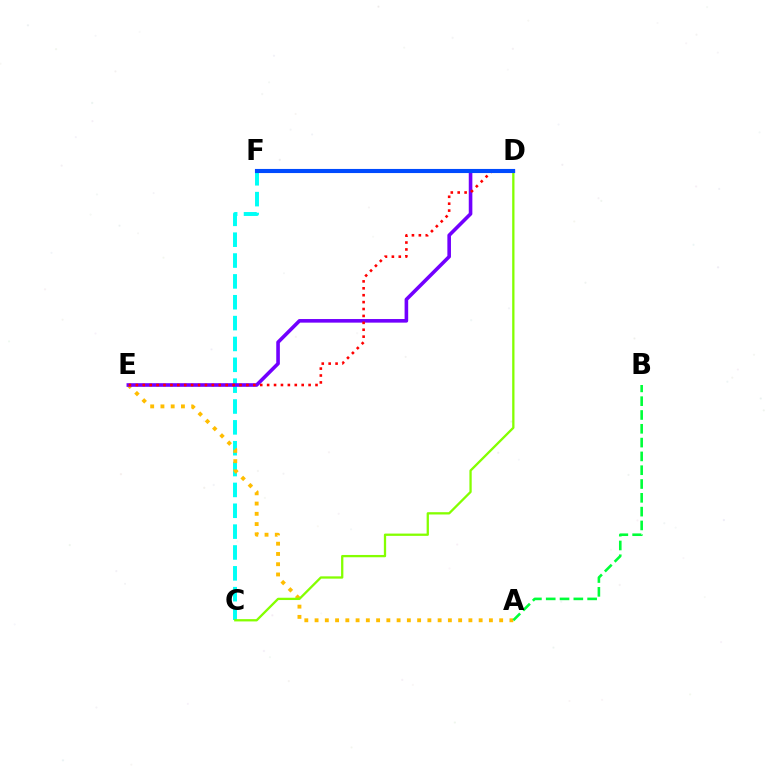{('D', 'F'): [{'color': '#ff00cf', 'line_style': 'dashed', 'thickness': 1.66}, {'color': '#004bff', 'line_style': 'solid', 'thickness': 2.95}], ('C', 'F'): [{'color': '#00fff6', 'line_style': 'dashed', 'thickness': 2.83}], ('A', 'E'): [{'color': '#ffbd00', 'line_style': 'dotted', 'thickness': 2.79}], ('D', 'E'): [{'color': '#7200ff', 'line_style': 'solid', 'thickness': 2.59}, {'color': '#ff0000', 'line_style': 'dotted', 'thickness': 1.88}], ('A', 'B'): [{'color': '#00ff39', 'line_style': 'dashed', 'thickness': 1.88}], ('C', 'D'): [{'color': '#84ff00', 'line_style': 'solid', 'thickness': 1.65}]}